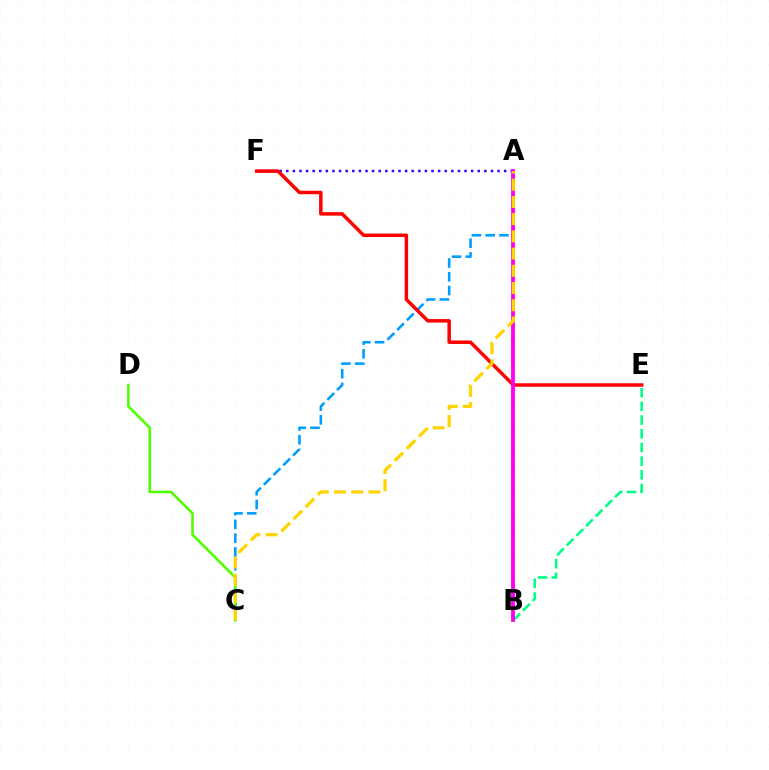{('A', 'C'): [{'color': '#009eff', 'line_style': 'dashed', 'thickness': 1.87}, {'color': '#ffd500', 'line_style': 'dashed', 'thickness': 2.34}], ('C', 'D'): [{'color': '#4fff00', 'line_style': 'solid', 'thickness': 1.86}], ('B', 'E'): [{'color': '#00ff86', 'line_style': 'dashed', 'thickness': 1.86}], ('A', 'F'): [{'color': '#3700ff', 'line_style': 'dotted', 'thickness': 1.79}], ('E', 'F'): [{'color': '#ff0000', 'line_style': 'solid', 'thickness': 2.51}], ('A', 'B'): [{'color': '#ff00ed', 'line_style': 'solid', 'thickness': 2.77}]}